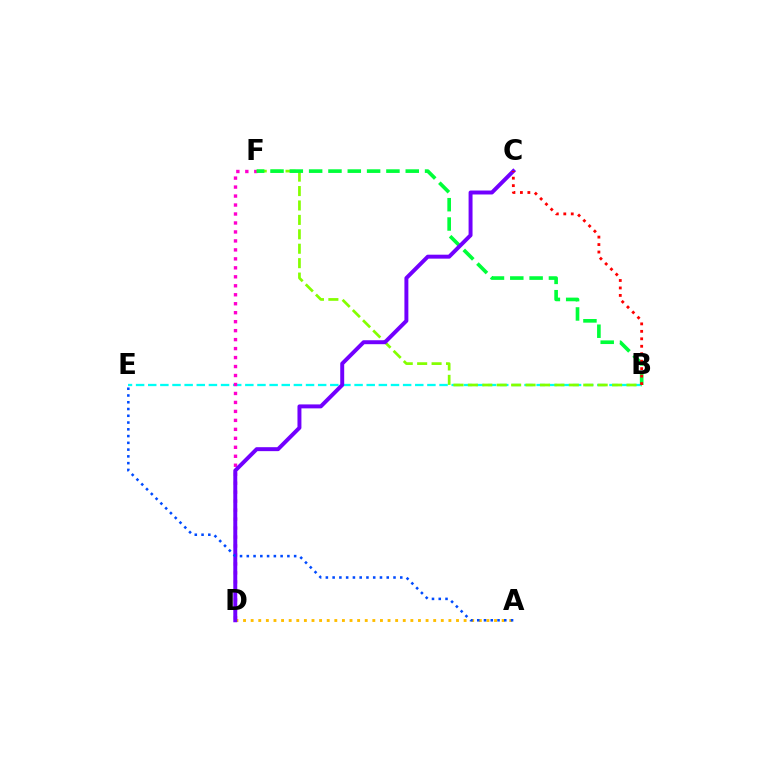{('B', 'E'): [{'color': '#00fff6', 'line_style': 'dashed', 'thickness': 1.65}], ('A', 'D'): [{'color': '#ffbd00', 'line_style': 'dotted', 'thickness': 2.07}], ('D', 'F'): [{'color': '#ff00cf', 'line_style': 'dotted', 'thickness': 2.44}], ('B', 'F'): [{'color': '#84ff00', 'line_style': 'dashed', 'thickness': 1.96}, {'color': '#00ff39', 'line_style': 'dashed', 'thickness': 2.62}], ('C', 'D'): [{'color': '#7200ff', 'line_style': 'solid', 'thickness': 2.84}], ('B', 'C'): [{'color': '#ff0000', 'line_style': 'dotted', 'thickness': 2.03}], ('A', 'E'): [{'color': '#004bff', 'line_style': 'dotted', 'thickness': 1.84}]}